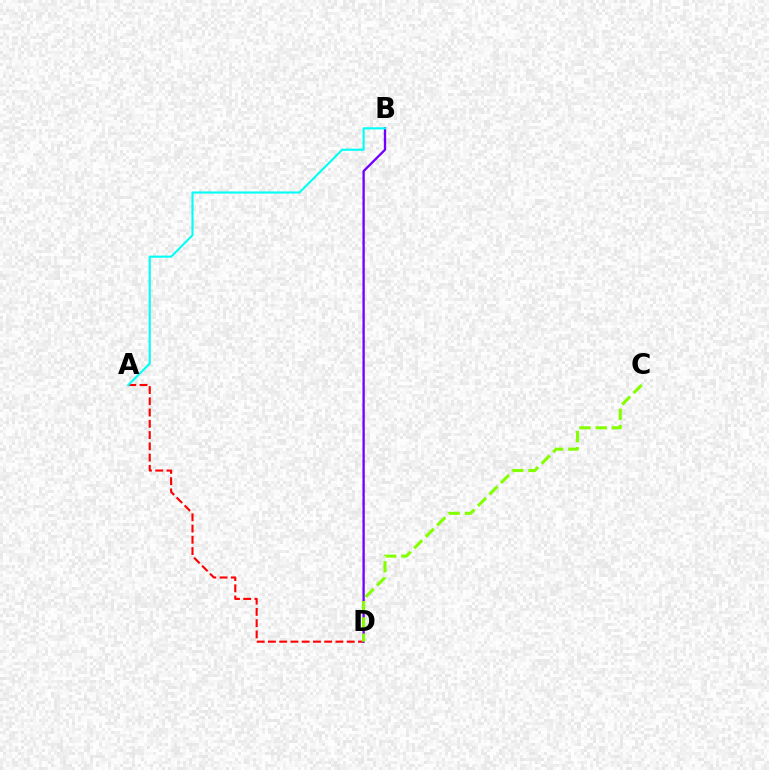{('A', 'D'): [{'color': '#ff0000', 'line_style': 'dashed', 'thickness': 1.53}], ('B', 'D'): [{'color': '#7200ff', 'line_style': 'solid', 'thickness': 1.67}], ('C', 'D'): [{'color': '#84ff00', 'line_style': 'dashed', 'thickness': 2.21}], ('A', 'B'): [{'color': '#00fff6', 'line_style': 'solid', 'thickness': 1.53}]}